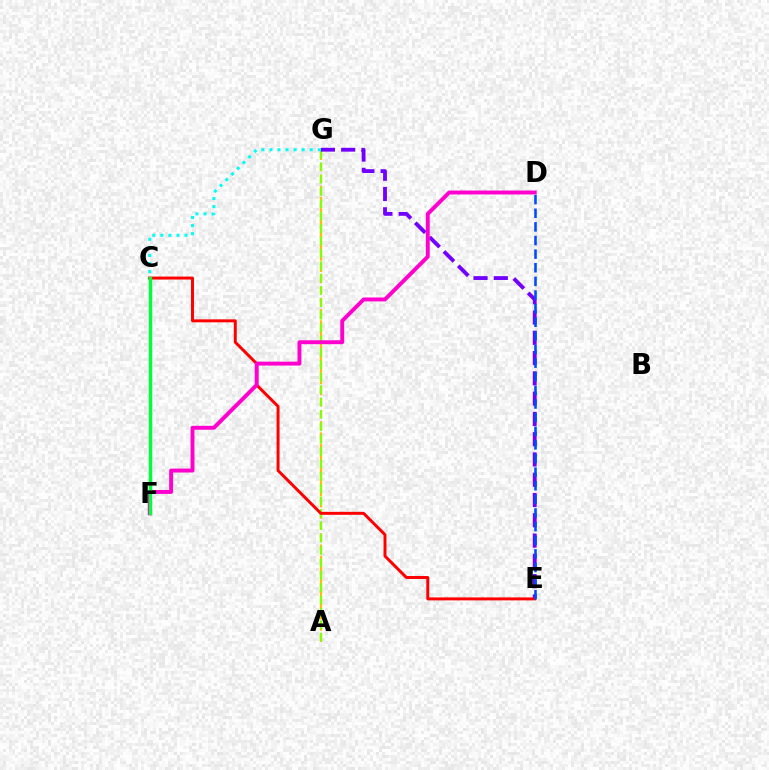{('A', 'G'): [{'color': '#ffbd00', 'line_style': 'dashed', 'thickness': 1.52}, {'color': '#84ff00', 'line_style': 'dashed', 'thickness': 1.68}], ('E', 'G'): [{'color': '#7200ff', 'line_style': 'dashed', 'thickness': 2.76}], ('C', 'E'): [{'color': '#ff0000', 'line_style': 'solid', 'thickness': 2.13}], ('D', 'F'): [{'color': '#ff00cf', 'line_style': 'solid', 'thickness': 2.83}], ('C', 'F'): [{'color': '#00ff39', 'line_style': 'solid', 'thickness': 2.45}], ('C', 'G'): [{'color': '#00fff6', 'line_style': 'dotted', 'thickness': 2.19}], ('D', 'E'): [{'color': '#004bff', 'line_style': 'dashed', 'thickness': 1.85}]}